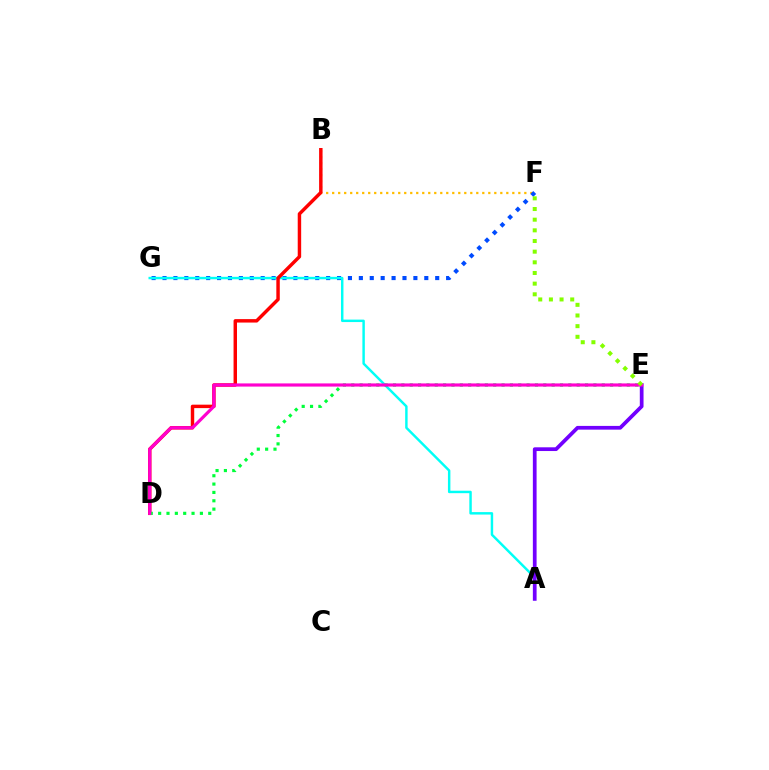{('B', 'F'): [{'color': '#ffbd00', 'line_style': 'dotted', 'thickness': 1.63}], ('F', 'G'): [{'color': '#004bff', 'line_style': 'dotted', 'thickness': 2.96}], ('A', 'G'): [{'color': '#00fff6', 'line_style': 'solid', 'thickness': 1.77}], ('B', 'D'): [{'color': '#ff0000', 'line_style': 'solid', 'thickness': 2.48}], ('A', 'E'): [{'color': '#7200ff', 'line_style': 'solid', 'thickness': 2.69}], ('D', 'E'): [{'color': '#00ff39', 'line_style': 'dotted', 'thickness': 2.27}, {'color': '#ff00cf', 'line_style': 'solid', 'thickness': 2.28}], ('E', 'F'): [{'color': '#84ff00', 'line_style': 'dotted', 'thickness': 2.9}]}